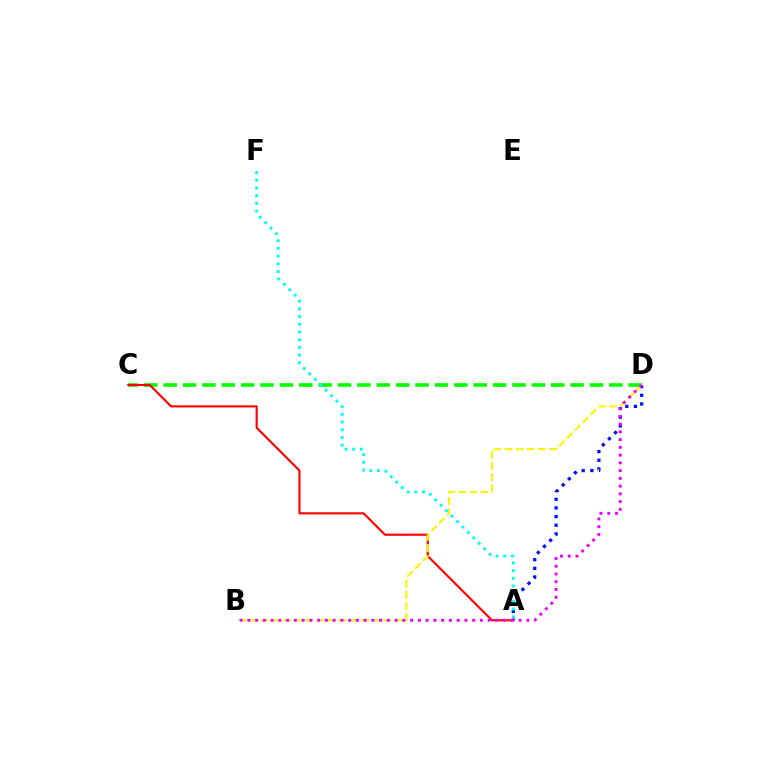{('C', 'D'): [{'color': '#08ff00', 'line_style': 'dashed', 'thickness': 2.63}], ('A', 'C'): [{'color': '#ff0000', 'line_style': 'solid', 'thickness': 1.53}], ('A', 'D'): [{'color': '#0010ff', 'line_style': 'dotted', 'thickness': 2.35}], ('A', 'F'): [{'color': '#00fff6', 'line_style': 'dotted', 'thickness': 2.09}], ('B', 'D'): [{'color': '#fcf500', 'line_style': 'dashed', 'thickness': 1.51}, {'color': '#ee00ff', 'line_style': 'dotted', 'thickness': 2.11}]}